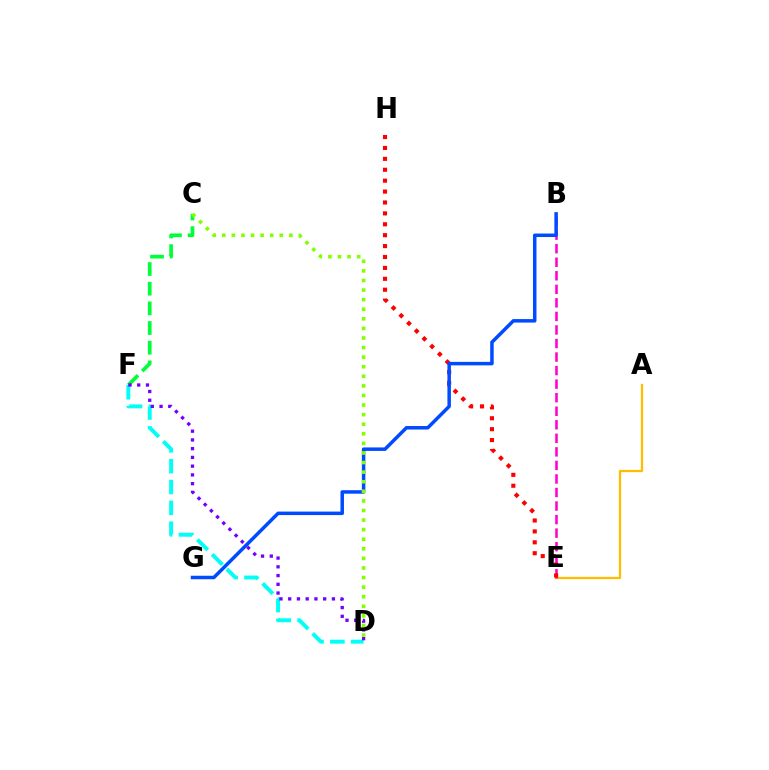{('C', 'F'): [{'color': '#00ff39', 'line_style': 'dashed', 'thickness': 2.67}], ('A', 'E'): [{'color': '#ffbd00', 'line_style': 'solid', 'thickness': 1.63}], ('B', 'E'): [{'color': '#ff00cf', 'line_style': 'dashed', 'thickness': 1.84}], ('E', 'H'): [{'color': '#ff0000', 'line_style': 'dotted', 'thickness': 2.96}], ('B', 'G'): [{'color': '#004bff', 'line_style': 'solid', 'thickness': 2.52}], ('D', 'F'): [{'color': '#00fff6', 'line_style': 'dashed', 'thickness': 2.83}, {'color': '#7200ff', 'line_style': 'dotted', 'thickness': 2.38}], ('C', 'D'): [{'color': '#84ff00', 'line_style': 'dotted', 'thickness': 2.6}]}